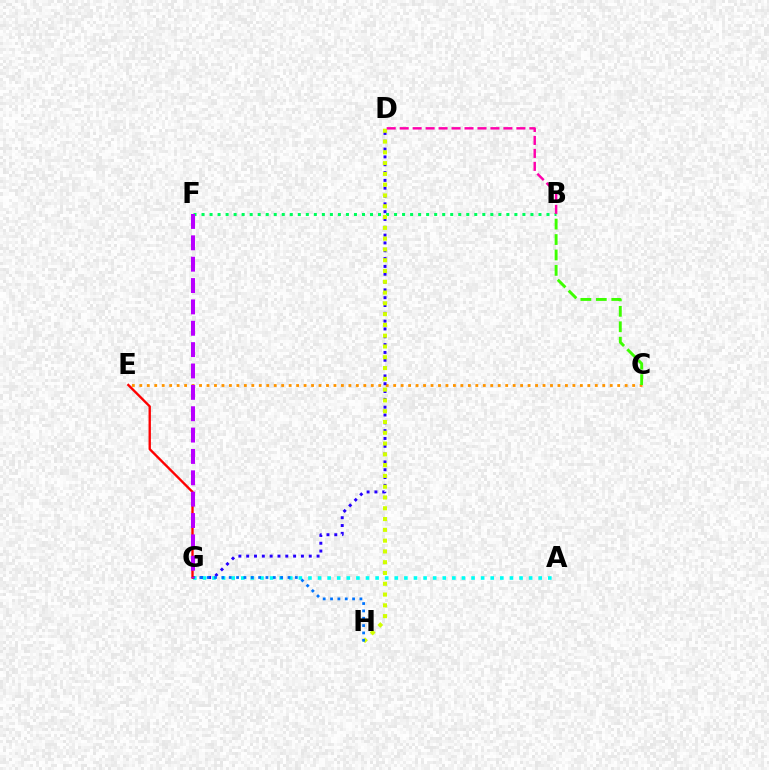{('B', 'F'): [{'color': '#00ff5c', 'line_style': 'dotted', 'thickness': 2.18}], ('C', 'E'): [{'color': '#ff9400', 'line_style': 'dotted', 'thickness': 2.03}], ('B', 'C'): [{'color': '#3dff00', 'line_style': 'dashed', 'thickness': 2.1}], ('D', 'G'): [{'color': '#2500ff', 'line_style': 'dotted', 'thickness': 2.12}], ('D', 'H'): [{'color': '#d1ff00', 'line_style': 'dotted', 'thickness': 2.93}], ('B', 'D'): [{'color': '#ff00ac', 'line_style': 'dashed', 'thickness': 1.76}], ('A', 'G'): [{'color': '#00fff6', 'line_style': 'dotted', 'thickness': 2.61}], ('G', 'H'): [{'color': '#0074ff', 'line_style': 'dotted', 'thickness': 2.0}], ('E', 'G'): [{'color': '#ff0000', 'line_style': 'solid', 'thickness': 1.7}], ('F', 'G'): [{'color': '#b900ff', 'line_style': 'dashed', 'thickness': 2.9}]}